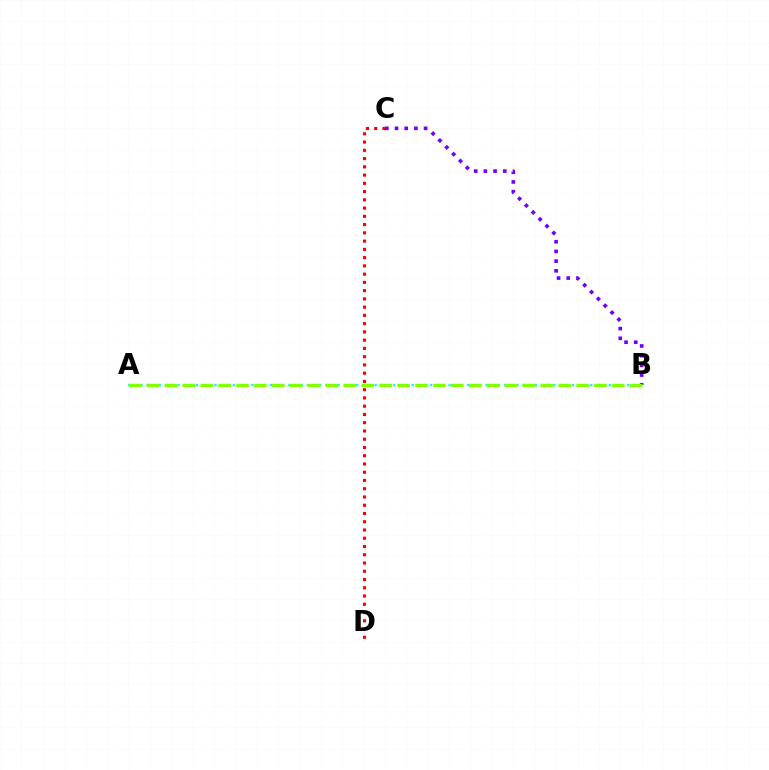{('A', 'B'): [{'color': '#00fff6', 'line_style': 'dotted', 'thickness': 1.67}, {'color': '#84ff00', 'line_style': 'dashed', 'thickness': 2.43}], ('B', 'C'): [{'color': '#7200ff', 'line_style': 'dotted', 'thickness': 2.63}], ('C', 'D'): [{'color': '#ff0000', 'line_style': 'dotted', 'thickness': 2.24}]}